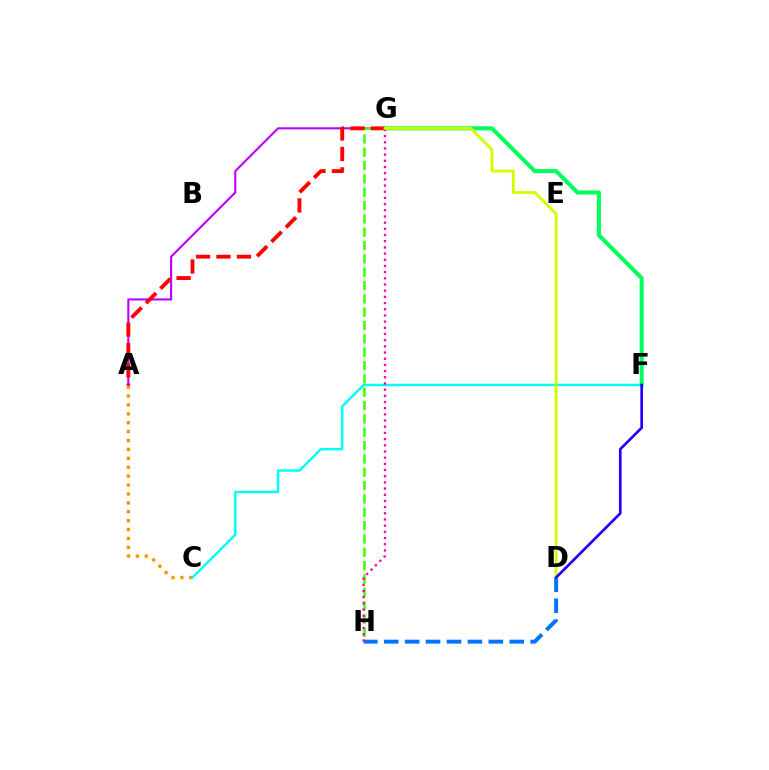{('A', 'C'): [{'color': '#ff9400', 'line_style': 'dotted', 'thickness': 2.42}], ('A', 'G'): [{'color': '#b900ff', 'line_style': 'solid', 'thickness': 1.51}, {'color': '#ff0000', 'line_style': 'dashed', 'thickness': 2.77}], ('F', 'G'): [{'color': '#00ff5c', 'line_style': 'solid', 'thickness': 2.93}], ('G', 'H'): [{'color': '#3dff00', 'line_style': 'dashed', 'thickness': 1.81}, {'color': '#ff00ac', 'line_style': 'dotted', 'thickness': 1.68}], ('D', 'H'): [{'color': '#0074ff', 'line_style': 'dashed', 'thickness': 2.84}], ('C', 'F'): [{'color': '#00fff6', 'line_style': 'solid', 'thickness': 1.76}], ('D', 'G'): [{'color': '#d1ff00', 'line_style': 'solid', 'thickness': 2.06}], ('D', 'F'): [{'color': '#2500ff', 'line_style': 'solid', 'thickness': 1.94}]}